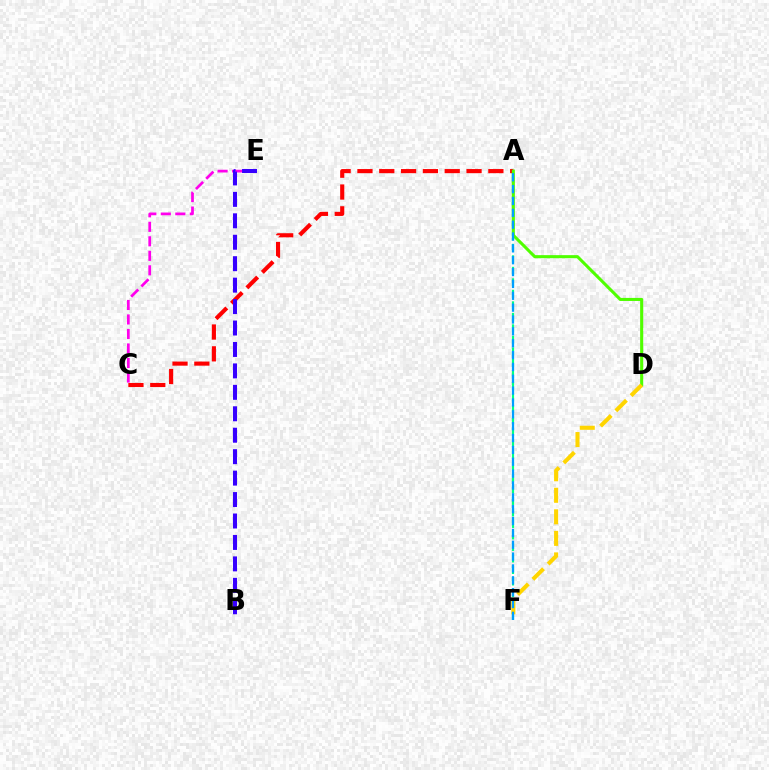{('A', 'C'): [{'color': '#ff0000', 'line_style': 'dashed', 'thickness': 2.96}], ('A', 'F'): [{'color': '#00ff86', 'line_style': 'dashed', 'thickness': 1.56}, {'color': '#009eff', 'line_style': 'dashed', 'thickness': 1.61}], ('C', 'E'): [{'color': '#ff00ed', 'line_style': 'dashed', 'thickness': 1.97}], ('A', 'D'): [{'color': '#4fff00', 'line_style': 'solid', 'thickness': 2.21}], ('B', 'E'): [{'color': '#3700ff', 'line_style': 'dashed', 'thickness': 2.91}], ('D', 'F'): [{'color': '#ffd500', 'line_style': 'dashed', 'thickness': 2.93}]}